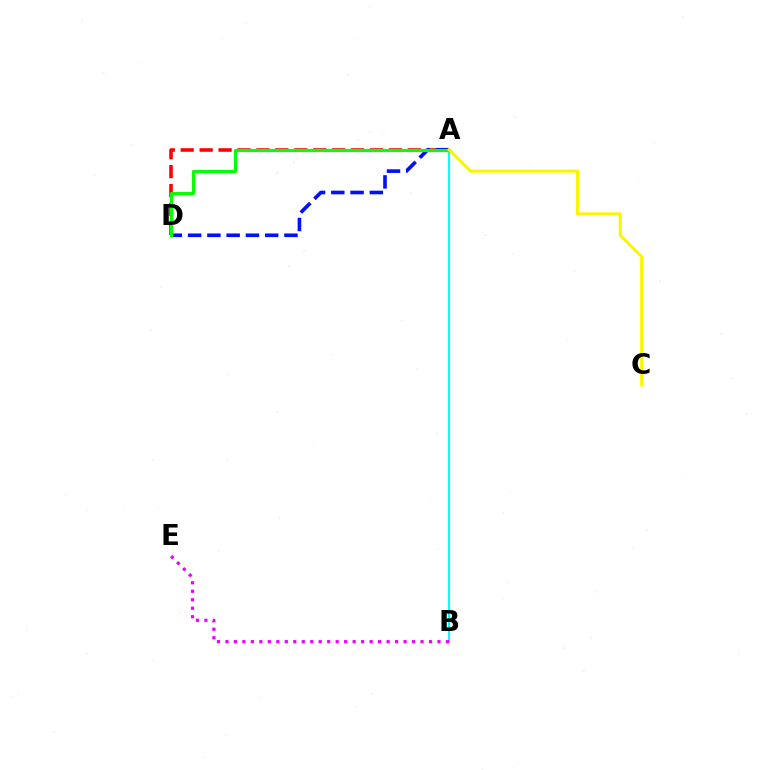{('A', 'B'): [{'color': '#00fff6', 'line_style': 'solid', 'thickness': 1.52}], ('A', 'D'): [{'color': '#ff0000', 'line_style': 'dashed', 'thickness': 2.57}, {'color': '#0010ff', 'line_style': 'dashed', 'thickness': 2.62}, {'color': '#08ff00', 'line_style': 'solid', 'thickness': 2.27}], ('B', 'E'): [{'color': '#ee00ff', 'line_style': 'dotted', 'thickness': 2.3}], ('A', 'C'): [{'color': '#fcf500', 'line_style': 'solid', 'thickness': 2.21}]}